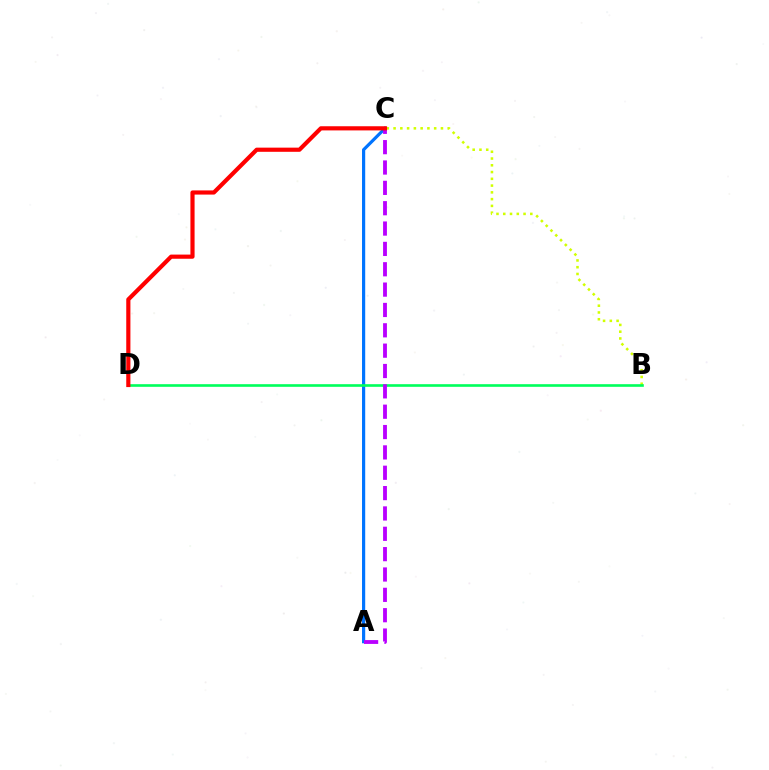{('A', 'C'): [{'color': '#0074ff', 'line_style': 'solid', 'thickness': 2.29}, {'color': '#b900ff', 'line_style': 'dashed', 'thickness': 2.76}], ('B', 'C'): [{'color': '#d1ff00', 'line_style': 'dotted', 'thickness': 1.84}], ('B', 'D'): [{'color': '#00ff5c', 'line_style': 'solid', 'thickness': 1.9}], ('C', 'D'): [{'color': '#ff0000', 'line_style': 'solid', 'thickness': 3.0}]}